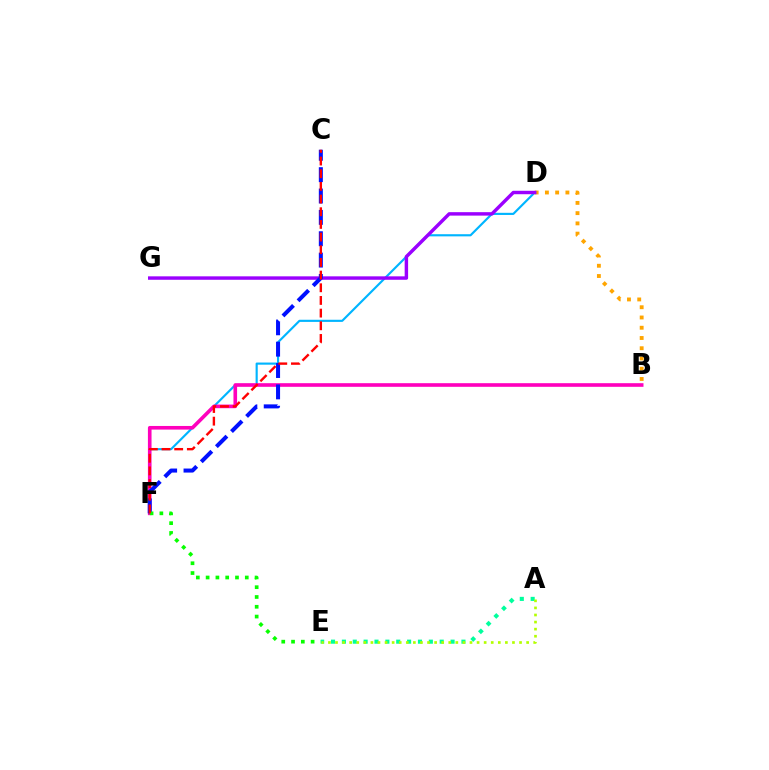{('A', 'E'): [{'color': '#00ff9d', 'line_style': 'dotted', 'thickness': 2.95}, {'color': '#b3ff00', 'line_style': 'dotted', 'thickness': 1.92}], ('D', 'F'): [{'color': '#00b5ff', 'line_style': 'solid', 'thickness': 1.54}], ('B', 'F'): [{'color': '#ff00bd', 'line_style': 'solid', 'thickness': 2.61}], ('B', 'D'): [{'color': '#ffa500', 'line_style': 'dotted', 'thickness': 2.78}], ('D', 'G'): [{'color': '#9b00ff', 'line_style': 'solid', 'thickness': 2.48}], ('C', 'F'): [{'color': '#0010ff', 'line_style': 'dashed', 'thickness': 2.9}, {'color': '#ff0000', 'line_style': 'dashed', 'thickness': 1.72}], ('E', 'F'): [{'color': '#08ff00', 'line_style': 'dotted', 'thickness': 2.66}]}